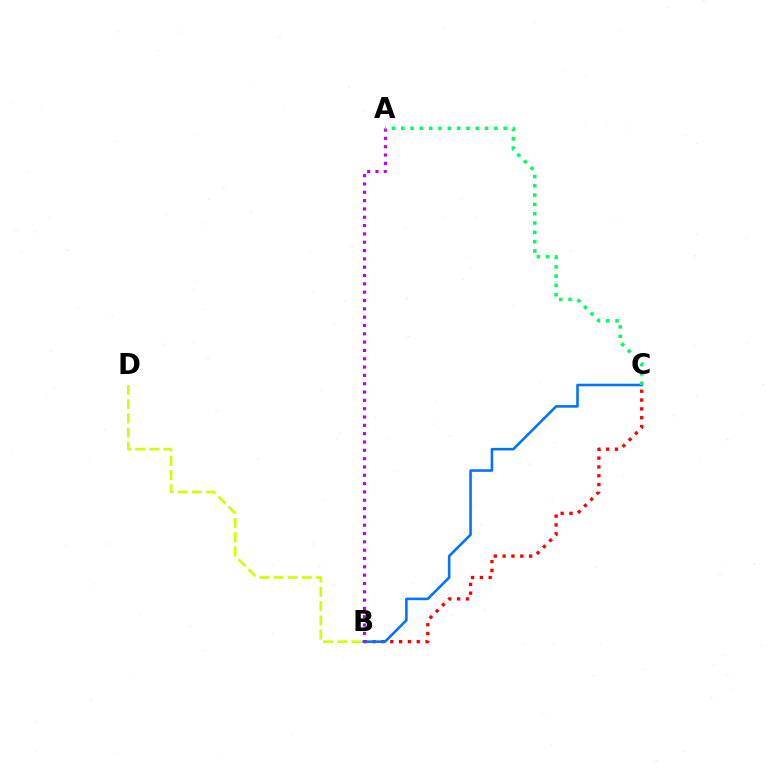{('B', 'D'): [{'color': '#d1ff00', 'line_style': 'dashed', 'thickness': 1.93}], ('B', 'C'): [{'color': '#ff0000', 'line_style': 'dotted', 'thickness': 2.4}, {'color': '#0074ff', 'line_style': 'solid', 'thickness': 1.86}], ('A', 'B'): [{'color': '#b900ff', 'line_style': 'dotted', 'thickness': 2.26}], ('A', 'C'): [{'color': '#00ff5c', 'line_style': 'dotted', 'thickness': 2.53}]}